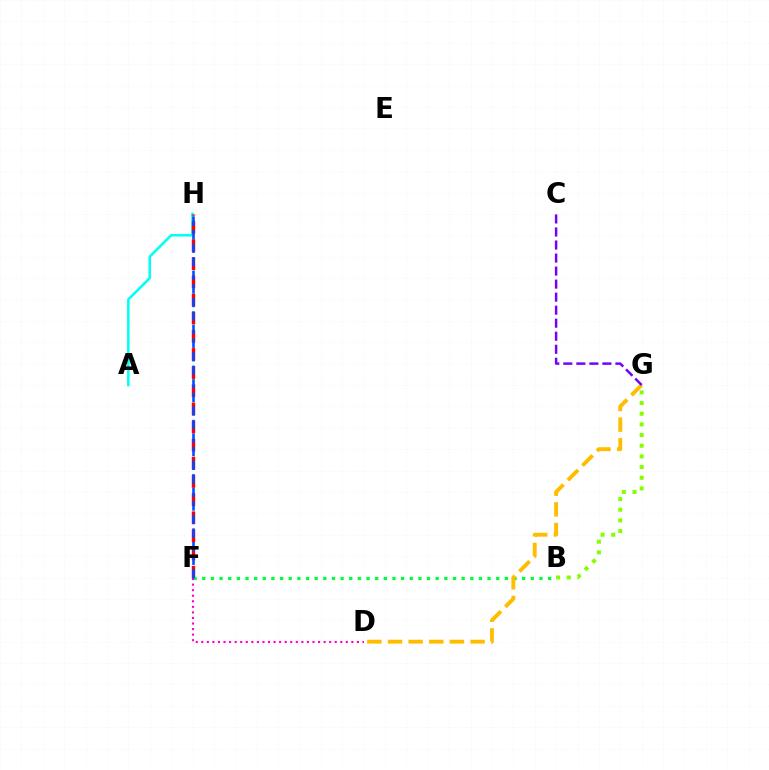{('A', 'H'): [{'color': '#00fff6', 'line_style': 'solid', 'thickness': 1.82}], ('F', 'H'): [{'color': '#ff0000', 'line_style': 'dashed', 'thickness': 2.46}, {'color': '#004bff', 'line_style': 'dashed', 'thickness': 1.84}], ('B', 'F'): [{'color': '#00ff39', 'line_style': 'dotted', 'thickness': 2.35}], ('D', 'F'): [{'color': '#ff00cf', 'line_style': 'dotted', 'thickness': 1.51}], ('B', 'G'): [{'color': '#84ff00', 'line_style': 'dotted', 'thickness': 2.9}], ('D', 'G'): [{'color': '#ffbd00', 'line_style': 'dashed', 'thickness': 2.8}], ('C', 'G'): [{'color': '#7200ff', 'line_style': 'dashed', 'thickness': 1.77}]}